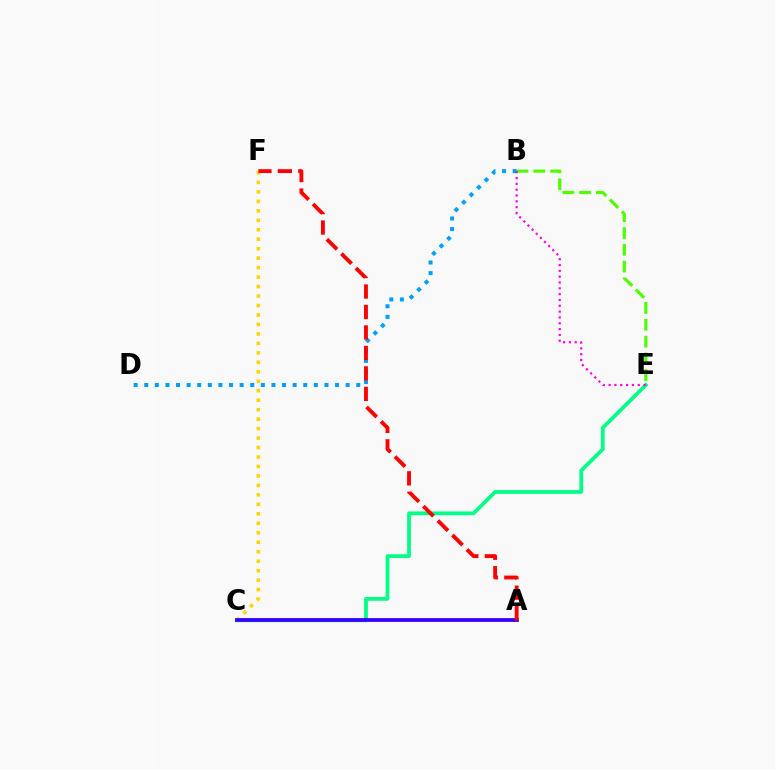{('C', 'E'): [{'color': '#00ff86', 'line_style': 'solid', 'thickness': 2.71}], ('B', 'E'): [{'color': '#4fff00', 'line_style': 'dashed', 'thickness': 2.28}, {'color': '#ff00ed', 'line_style': 'dotted', 'thickness': 1.58}], ('B', 'D'): [{'color': '#009eff', 'line_style': 'dotted', 'thickness': 2.88}], ('C', 'F'): [{'color': '#ffd500', 'line_style': 'dotted', 'thickness': 2.57}], ('A', 'C'): [{'color': '#3700ff', 'line_style': 'solid', 'thickness': 2.72}], ('A', 'F'): [{'color': '#ff0000', 'line_style': 'dashed', 'thickness': 2.78}]}